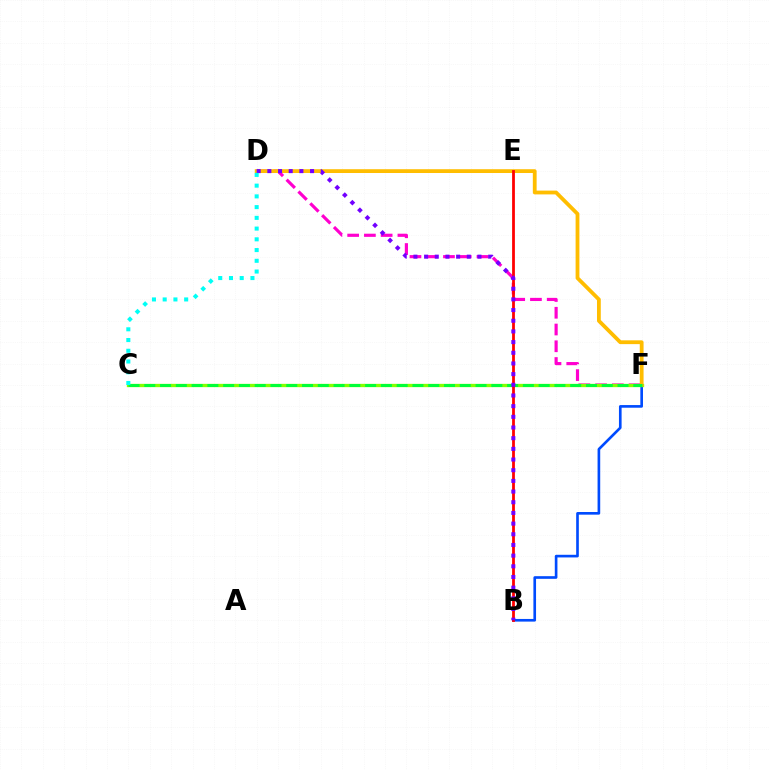{('B', 'F'): [{'color': '#004bff', 'line_style': 'solid', 'thickness': 1.91}], ('D', 'F'): [{'color': '#ff00cf', 'line_style': 'dashed', 'thickness': 2.27}, {'color': '#ffbd00', 'line_style': 'solid', 'thickness': 2.73}], ('C', 'F'): [{'color': '#84ff00', 'line_style': 'solid', 'thickness': 2.39}, {'color': '#00ff39', 'line_style': 'dashed', 'thickness': 2.14}], ('B', 'E'): [{'color': '#ff0000', 'line_style': 'solid', 'thickness': 2.0}], ('B', 'D'): [{'color': '#7200ff', 'line_style': 'dotted', 'thickness': 2.9}], ('C', 'D'): [{'color': '#00fff6', 'line_style': 'dotted', 'thickness': 2.92}]}